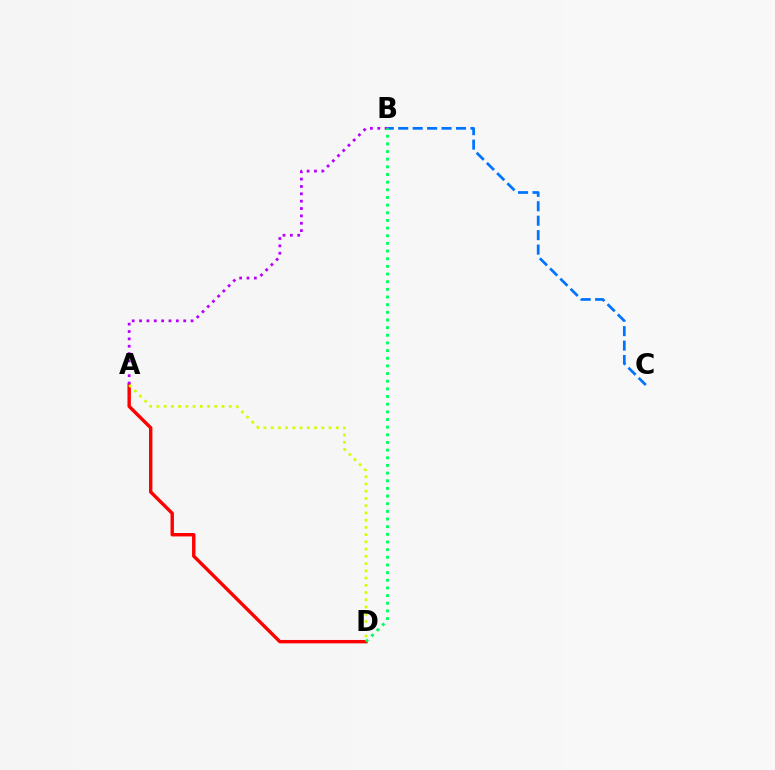{('A', 'D'): [{'color': '#ff0000', 'line_style': 'solid', 'thickness': 2.45}, {'color': '#d1ff00', 'line_style': 'dotted', 'thickness': 1.97}], ('A', 'B'): [{'color': '#b900ff', 'line_style': 'dotted', 'thickness': 2.0}], ('B', 'C'): [{'color': '#0074ff', 'line_style': 'dashed', 'thickness': 1.96}], ('B', 'D'): [{'color': '#00ff5c', 'line_style': 'dotted', 'thickness': 2.08}]}